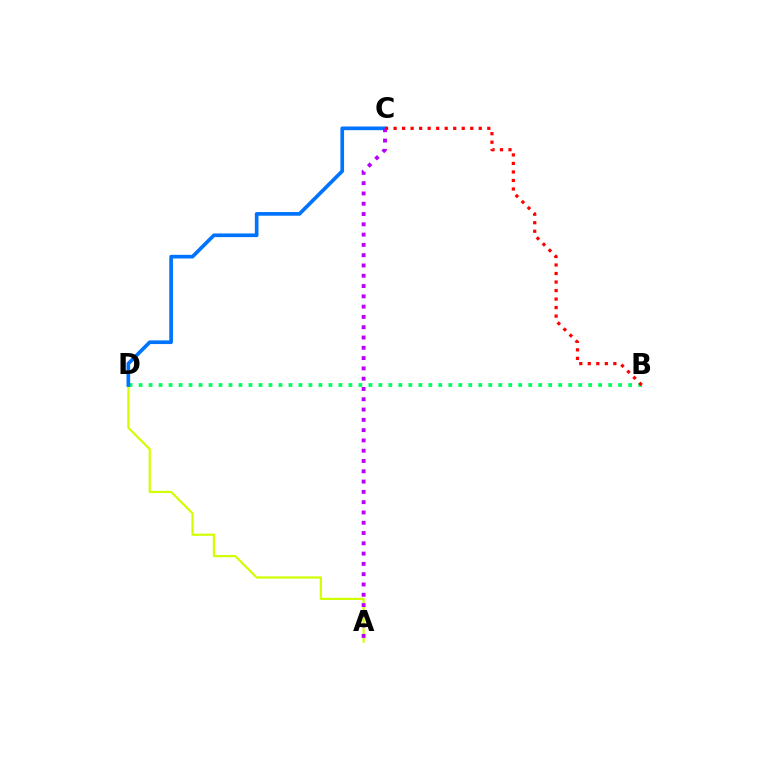{('B', 'D'): [{'color': '#00ff5c', 'line_style': 'dotted', 'thickness': 2.71}], ('A', 'D'): [{'color': '#d1ff00', 'line_style': 'solid', 'thickness': 1.58}], ('C', 'D'): [{'color': '#0074ff', 'line_style': 'solid', 'thickness': 2.64}], ('A', 'C'): [{'color': '#b900ff', 'line_style': 'dotted', 'thickness': 2.8}], ('B', 'C'): [{'color': '#ff0000', 'line_style': 'dotted', 'thickness': 2.31}]}